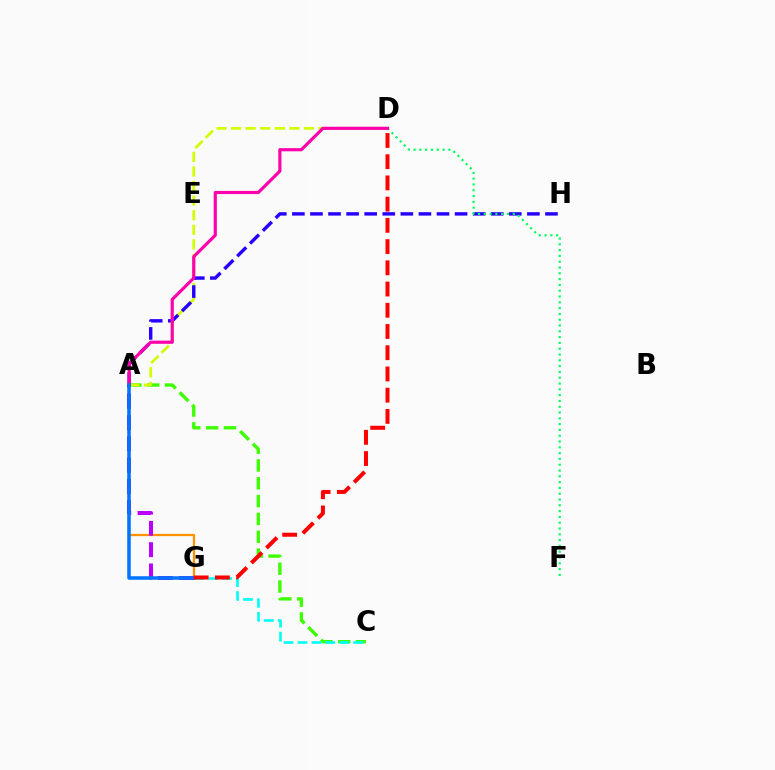{('A', 'C'): [{'color': '#3dff00', 'line_style': 'dashed', 'thickness': 2.42}], ('C', 'G'): [{'color': '#00fff6', 'line_style': 'dashed', 'thickness': 1.89}], ('A', 'D'): [{'color': '#d1ff00', 'line_style': 'dashed', 'thickness': 1.98}, {'color': '#ff00ac', 'line_style': 'solid', 'thickness': 2.28}], ('A', 'H'): [{'color': '#2500ff', 'line_style': 'dashed', 'thickness': 2.46}], ('D', 'F'): [{'color': '#00ff5c', 'line_style': 'dotted', 'thickness': 1.58}], ('A', 'G'): [{'color': '#ff9400', 'line_style': 'solid', 'thickness': 1.64}, {'color': '#b900ff', 'line_style': 'dashed', 'thickness': 2.89}, {'color': '#0074ff', 'line_style': 'solid', 'thickness': 2.54}], ('D', 'G'): [{'color': '#ff0000', 'line_style': 'dashed', 'thickness': 2.88}]}